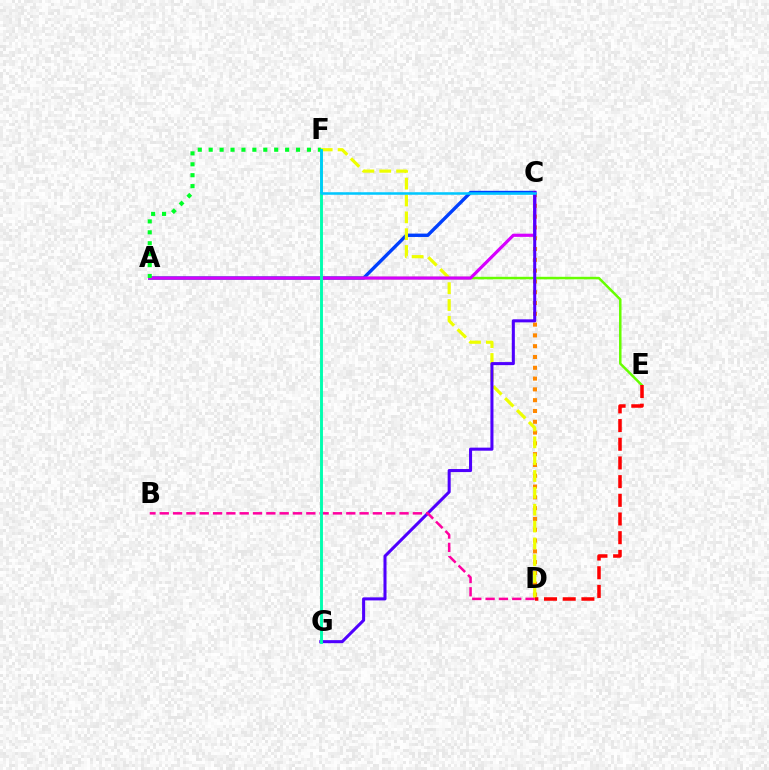{('C', 'D'): [{'color': '#ff8800', 'line_style': 'dotted', 'thickness': 2.93}], ('A', 'C'): [{'color': '#003fff', 'line_style': 'solid', 'thickness': 2.43}, {'color': '#d600ff', 'line_style': 'solid', 'thickness': 2.29}], ('A', 'E'): [{'color': '#66ff00', 'line_style': 'solid', 'thickness': 1.8}], ('D', 'F'): [{'color': '#eeff00', 'line_style': 'dashed', 'thickness': 2.29}], ('D', 'E'): [{'color': '#ff0000', 'line_style': 'dashed', 'thickness': 2.54}], ('C', 'G'): [{'color': '#4f00ff', 'line_style': 'solid', 'thickness': 2.19}], ('B', 'D'): [{'color': '#ff00a0', 'line_style': 'dashed', 'thickness': 1.81}], ('F', 'G'): [{'color': '#00ffaf', 'line_style': 'solid', 'thickness': 2.09}], ('A', 'F'): [{'color': '#00ff27', 'line_style': 'dotted', 'thickness': 2.97}], ('C', 'F'): [{'color': '#00c7ff', 'line_style': 'solid', 'thickness': 1.82}]}